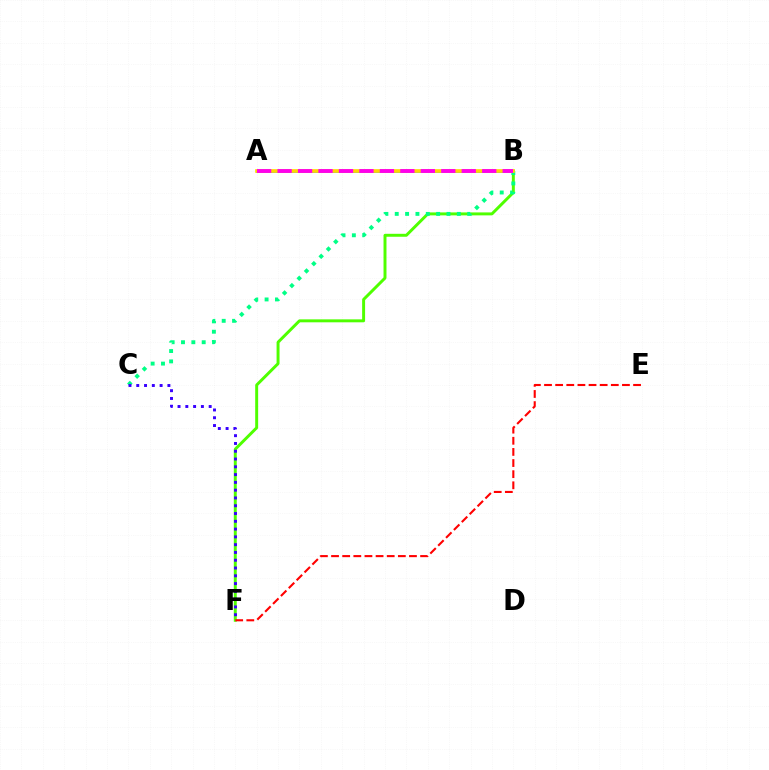{('A', 'B'): [{'color': '#009eff', 'line_style': 'solid', 'thickness': 1.91}, {'color': '#ffd500', 'line_style': 'solid', 'thickness': 2.63}, {'color': '#ff00ed', 'line_style': 'dashed', 'thickness': 2.78}], ('B', 'F'): [{'color': '#4fff00', 'line_style': 'solid', 'thickness': 2.13}], ('B', 'C'): [{'color': '#00ff86', 'line_style': 'dotted', 'thickness': 2.81}], ('C', 'F'): [{'color': '#3700ff', 'line_style': 'dotted', 'thickness': 2.12}], ('E', 'F'): [{'color': '#ff0000', 'line_style': 'dashed', 'thickness': 1.51}]}